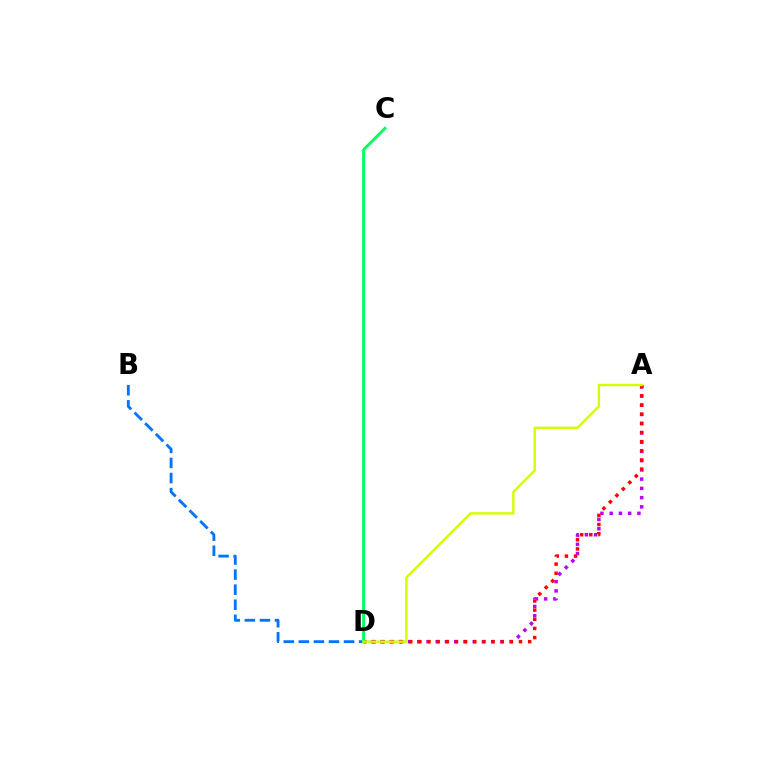{('A', 'D'): [{'color': '#b900ff', 'line_style': 'dotted', 'thickness': 2.51}, {'color': '#ff0000', 'line_style': 'dotted', 'thickness': 2.49}, {'color': '#d1ff00', 'line_style': 'solid', 'thickness': 1.73}], ('B', 'D'): [{'color': '#0074ff', 'line_style': 'dashed', 'thickness': 2.05}], ('C', 'D'): [{'color': '#00ff5c', 'line_style': 'solid', 'thickness': 2.09}]}